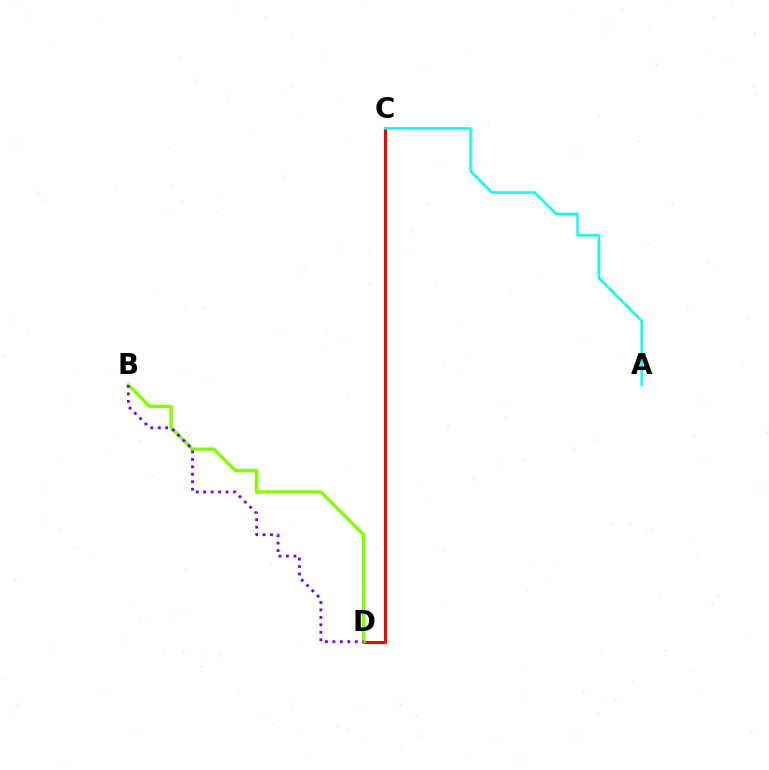{('C', 'D'): [{'color': '#ff0000', 'line_style': 'solid', 'thickness': 2.17}], ('B', 'D'): [{'color': '#84ff00', 'line_style': 'solid', 'thickness': 2.47}, {'color': '#7200ff', 'line_style': 'dotted', 'thickness': 2.03}], ('A', 'C'): [{'color': '#00fff6', 'line_style': 'solid', 'thickness': 1.76}]}